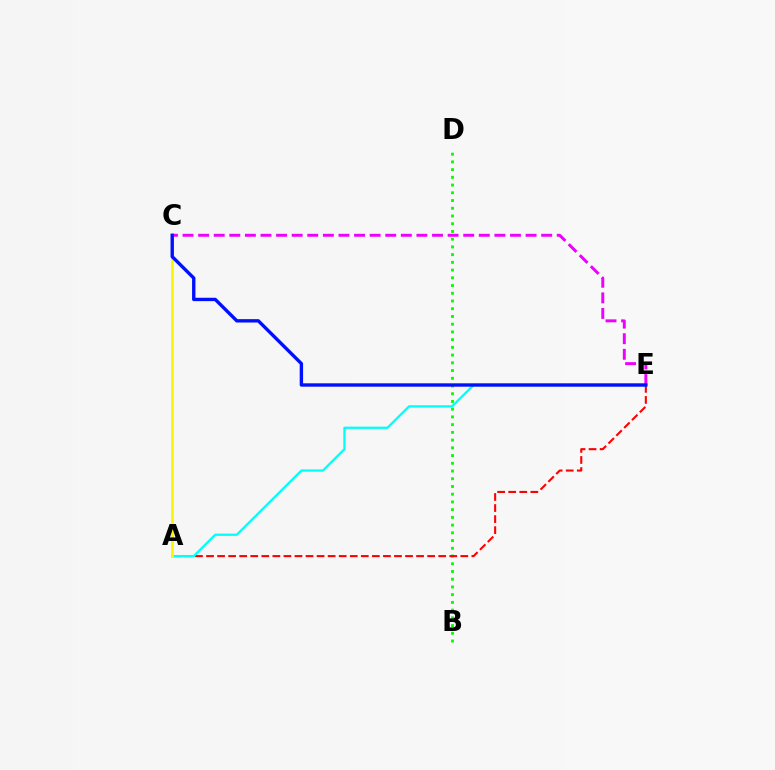{('B', 'D'): [{'color': '#08ff00', 'line_style': 'dotted', 'thickness': 2.1}], ('C', 'E'): [{'color': '#ee00ff', 'line_style': 'dashed', 'thickness': 2.12}, {'color': '#0010ff', 'line_style': 'solid', 'thickness': 2.43}], ('A', 'E'): [{'color': '#ff0000', 'line_style': 'dashed', 'thickness': 1.5}, {'color': '#00fff6', 'line_style': 'solid', 'thickness': 1.62}], ('A', 'C'): [{'color': '#fcf500', 'line_style': 'solid', 'thickness': 1.97}]}